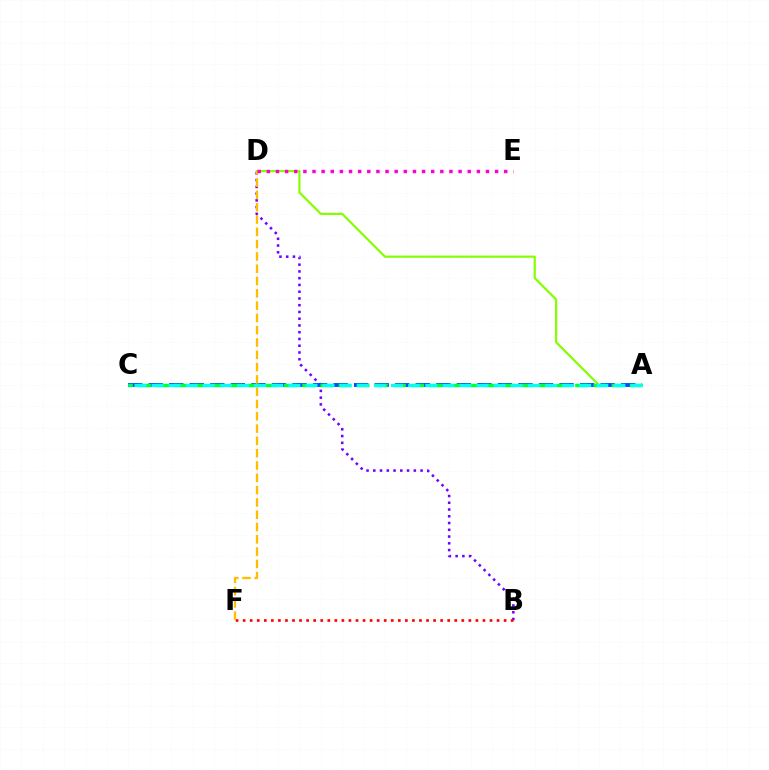{('B', 'D'): [{'color': '#7200ff', 'line_style': 'dotted', 'thickness': 1.84}], ('B', 'F'): [{'color': '#ff0000', 'line_style': 'dotted', 'thickness': 1.92}], ('A', 'D'): [{'color': '#84ff00', 'line_style': 'solid', 'thickness': 1.58}], ('A', 'C'): [{'color': '#004bff', 'line_style': 'dashed', 'thickness': 2.79}, {'color': '#00ff39', 'line_style': 'dashed', 'thickness': 2.47}, {'color': '#00fff6', 'line_style': 'dashed', 'thickness': 2.32}], ('D', 'F'): [{'color': '#ffbd00', 'line_style': 'dashed', 'thickness': 1.67}], ('D', 'E'): [{'color': '#ff00cf', 'line_style': 'dotted', 'thickness': 2.48}]}